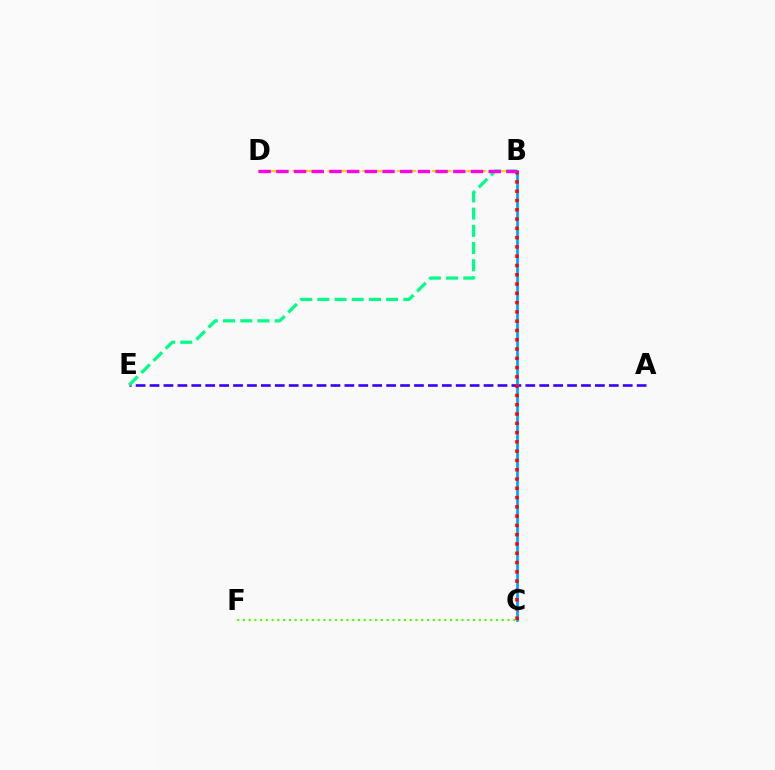{('A', 'E'): [{'color': '#3700ff', 'line_style': 'dashed', 'thickness': 1.89}], ('B', 'C'): [{'color': '#009eff', 'line_style': 'solid', 'thickness': 1.94}, {'color': '#ff0000', 'line_style': 'dotted', 'thickness': 2.52}], ('C', 'F'): [{'color': '#4fff00', 'line_style': 'dotted', 'thickness': 1.56}], ('B', 'D'): [{'color': '#ffd500', 'line_style': 'dashed', 'thickness': 1.57}, {'color': '#ff00ed', 'line_style': 'dashed', 'thickness': 2.4}], ('B', 'E'): [{'color': '#00ff86', 'line_style': 'dashed', 'thickness': 2.34}]}